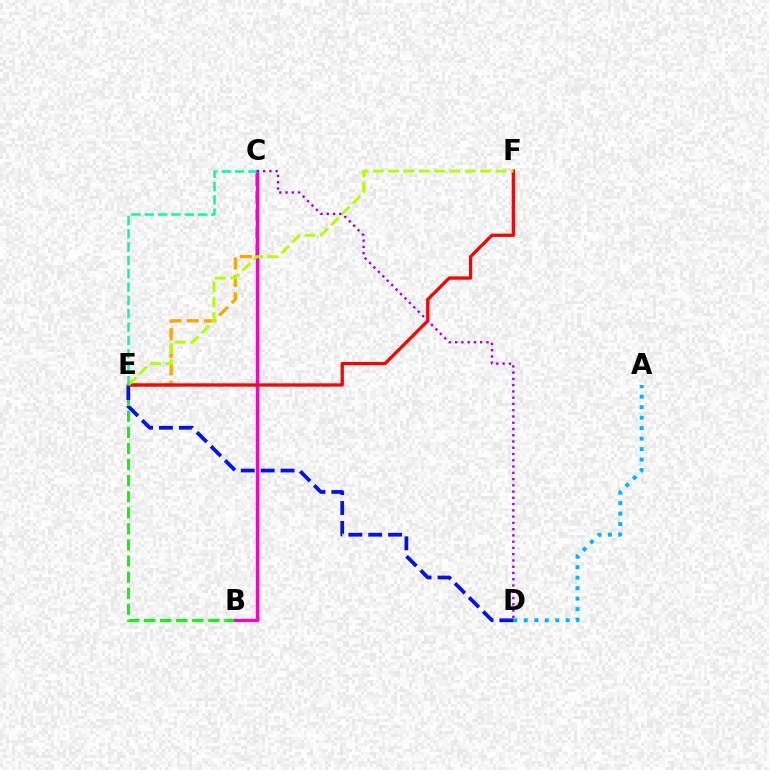{('A', 'D'): [{'color': '#00b5ff', 'line_style': 'dotted', 'thickness': 2.85}], ('B', 'E'): [{'color': '#08ff00', 'line_style': 'dashed', 'thickness': 2.18}], ('C', 'E'): [{'color': '#ffa500', 'line_style': 'dashed', 'thickness': 2.38}, {'color': '#00ff9d', 'line_style': 'dashed', 'thickness': 1.81}], ('B', 'C'): [{'color': '#ff00bd', 'line_style': 'solid', 'thickness': 2.38}], ('E', 'F'): [{'color': '#ff0000', 'line_style': 'solid', 'thickness': 2.37}, {'color': '#b3ff00', 'line_style': 'dashed', 'thickness': 2.08}], ('D', 'E'): [{'color': '#0010ff', 'line_style': 'dashed', 'thickness': 2.7}], ('C', 'D'): [{'color': '#9b00ff', 'line_style': 'dotted', 'thickness': 1.7}]}